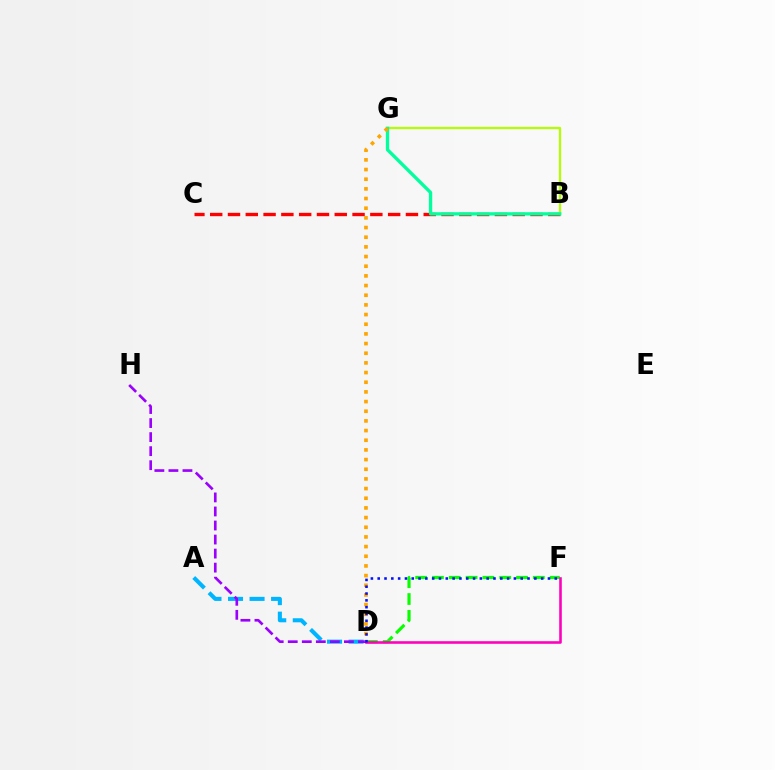{('B', 'C'): [{'color': '#ff0000', 'line_style': 'dashed', 'thickness': 2.42}], ('A', 'D'): [{'color': '#00b5ff', 'line_style': 'dashed', 'thickness': 2.93}], ('B', 'G'): [{'color': '#b3ff00', 'line_style': 'solid', 'thickness': 1.6}, {'color': '#00ff9d', 'line_style': 'solid', 'thickness': 2.38}], ('D', 'F'): [{'color': '#08ff00', 'line_style': 'dashed', 'thickness': 2.28}, {'color': '#ff00bd', 'line_style': 'solid', 'thickness': 1.87}, {'color': '#0010ff', 'line_style': 'dotted', 'thickness': 1.85}], ('D', 'H'): [{'color': '#9b00ff', 'line_style': 'dashed', 'thickness': 1.91}], ('D', 'G'): [{'color': '#ffa500', 'line_style': 'dotted', 'thickness': 2.63}]}